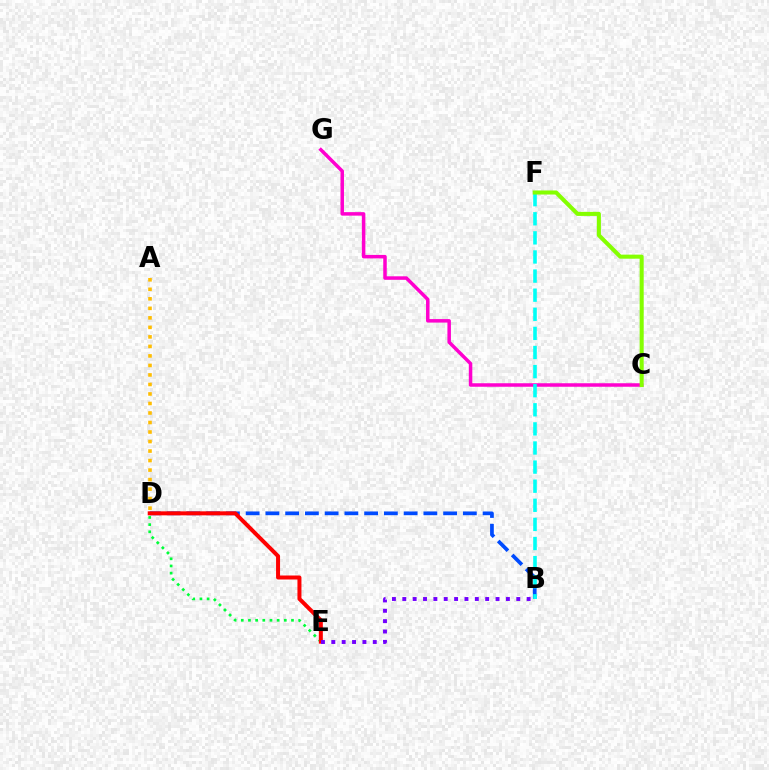{('B', 'D'): [{'color': '#004bff', 'line_style': 'dashed', 'thickness': 2.68}], ('D', 'E'): [{'color': '#00ff39', 'line_style': 'dotted', 'thickness': 1.95}, {'color': '#ff0000', 'line_style': 'solid', 'thickness': 2.88}], ('C', 'G'): [{'color': '#ff00cf', 'line_style': 'solid', 'thickness': 2.52}], ('B', 'F'): [{'color': '#00fff6', 'line_style': 'dashed', 'thickness': 2.59}], ('A', 'D'): [{'color': '#ffbd00', 'line_style': 'dotted', 'thickness': 2.59}], ('B', 'E'): [{'color': '#7200ff', 'line_style': 'dotted', 'thickness': 2.82}], ('C', 'F'): [{'color': '#84ff00', 'line_style': 'solid', 'thickness': 2.92}]}